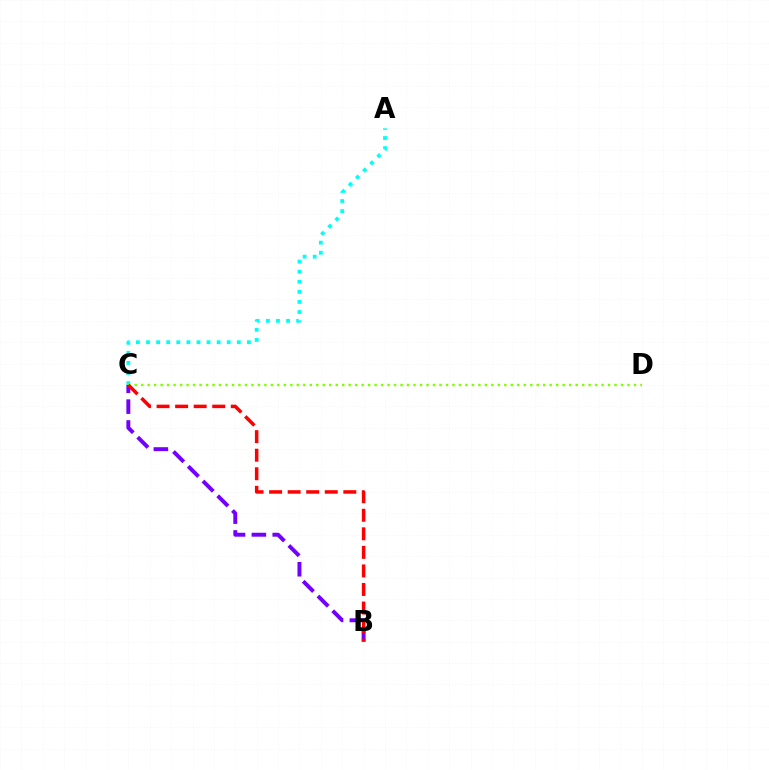{('A', 'C'): [{'color': '#00fff6', 'line_style': 'dotted', 'thickness': 2.74}], ('C', 'D'): [{'color': '#84ff00', 'line_style': 'dotted', 'thickness': 1.76}], ('B', 'C'): [{'color': '#7200ff', 'line_style': 'dashed', 'thickness': 2.83}, {'color': '#ff0000', 'line_style': 'dashed', 'thickness': 2.52}]}